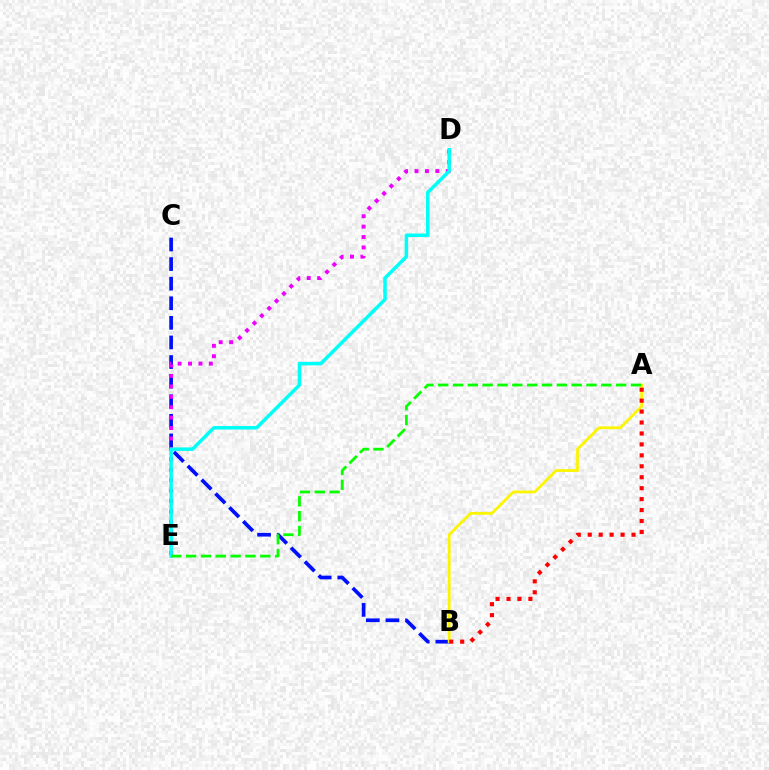{('B', 'C'): [{'color': '#0010ff', 'line_style': 'dashed', 'thickness': 2.66}], ('A', 'B'): [{'color': '#fcf500', 'line_style': 'solid', 'thickness': 2.0}, {'color': '#ff0000', 'line_style': 'dotted', 'thickness': 2.97}], ('D', 'E'): [{'color': '#ee00ff', 'line_style': 'dotted', 'thickness': 2.83}, {'color': '#00fff6', 'line_style': 'solid', 'thickness': 2.53}], ('A', 'E'): [{'color': '#08ff00', 'line_style': 'dashed', 'thickness': 2.01}]}